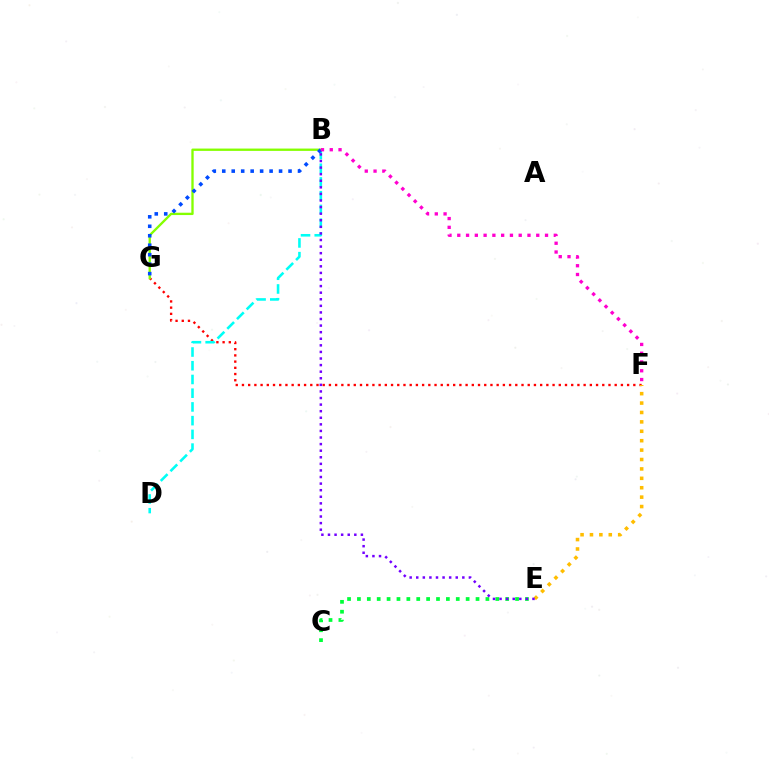{('F', 'G'): [{'color': '#ff0000', 'line_style': 'dotted', 'thickness': 1.69}], ('B', 'D'): [{'color': '#00fff6', 'line_style': 'dashed', 'thickness': 1.86}], ('B', 'G'): [{'color': '#84ff00', 'line_style': 'solid', 'thickness': 1.68}, {'color': '#004bff', 'line_style': 'dotted', 'thickness': 2.57}], ('C', 'E'): [{'color': '#00ff39', 'line_style': 'dotted', 'thickness': 2.69}], ('E', 'F'): [{'color': '#ffbd00', 'line_style': 'dotted', 'thickness': 2.56}], ('B', 'F'): [{'color': '#ff00cf', 'line_style': 'dotted', 'thickness': 2.38}], ('B', 'E'): [{'color': '#7200ff', 'line_style': 'dotted', 'thickness': 1.79}]}